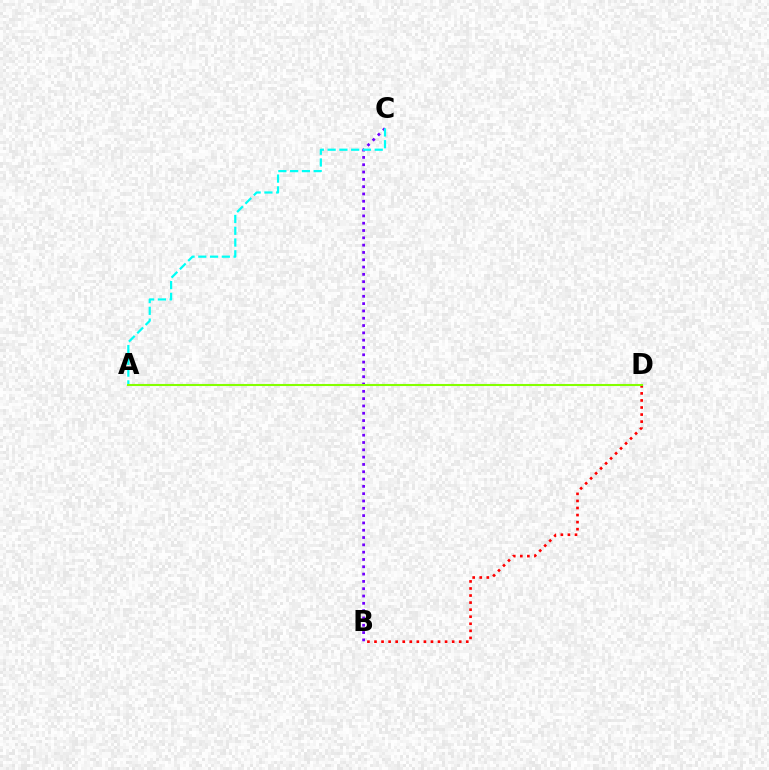{('B', 'C'): [{'color': '#7200ff', 'line_style': 'dotted', 'thickness': 1.99}], ('A', 'C'): [{'color': '#00fff6', 'line_style': 'dashed', 'thickness': 1.6}], ('B', 'D'): [{'color': '#ff0000', 'line_style': 'dotted', 'thickness': 1.92}], ('A', 'D'): [{'color': '#84ff00', 'line_style': 'solid', 'thickness': 1.5}]}